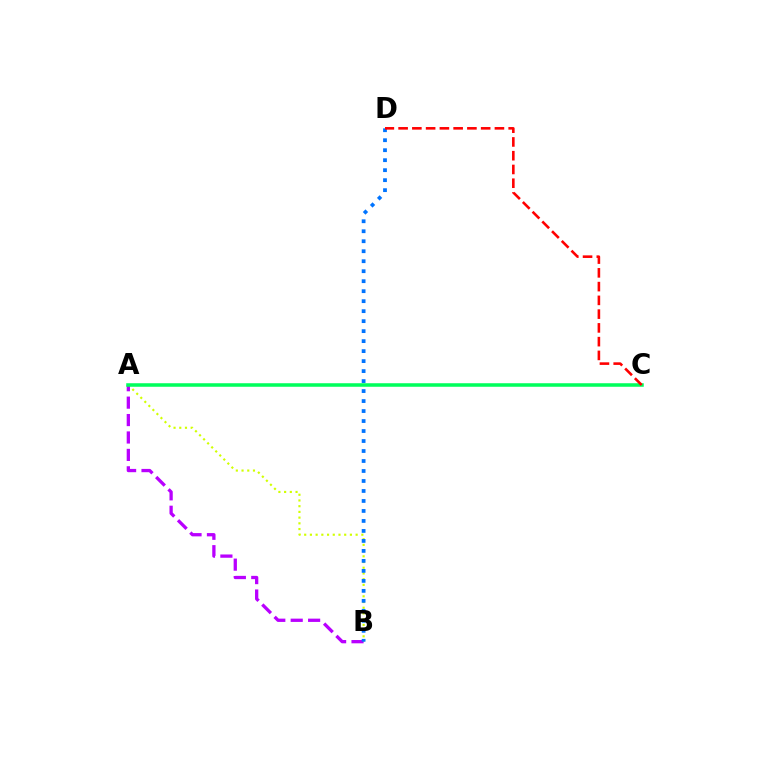{('A', 'B'): [{'color': '#d1ff00', 'line_style': 'dotted', 'thickness': 1.55}, {'color': '#b900ff', 'line_style': 'dashed', 'thickness': 2.37}], ('B', 'D'): [{'color': '#0074ff', 'line_style': 'dotted', 'thickness': 2.71}], ('A', 'C'): [{'color': '#00ff5c', 'line_style': 'solid', 'thickness': 2.55}], ('C', 'D'): [{'color': '#ff0000', 'line_style': 'dashed', 'thickness': 1.87}]}